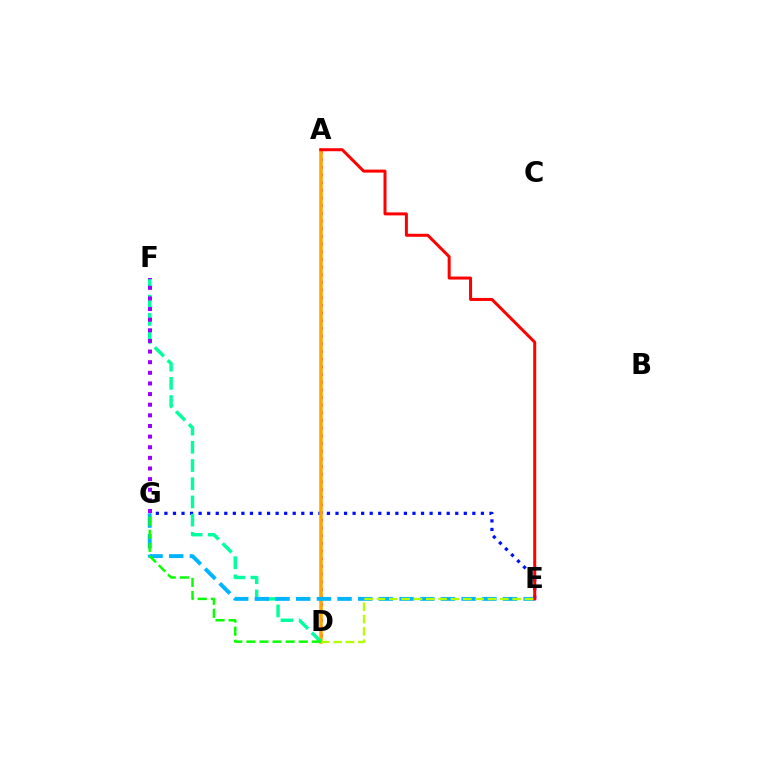{('A', 'D'): [{'color': '#ff00bd', 'line_style': 'dotted', 'thickness': 2.09}, {'color': '#ffa500', 'line_style': 'solid', 'thickness': 2.54}], ('E', 'G'): [{'color': '#0010ff', 'line_style': 'dotted', 'thickness': 2.32}, {'color': '#00b5ff', 'line_style': 'dashed', 'thickness': 2.81}], ('D', 'F'): [{'color': '#00ff9d', 'line_style': 'dashed', 'thickness': 2.47}], ('D', 'G'): [{'color': '#08ff00', 'line_style': 'dashed', 'thickness': 1.78}], ('F', 'G'): [{'color': '#9b00ff', 'line_style': 'dotted', 'thickness': 2.89}], ('A', 'E'): [{'color': '#ff0000', 'line_style': 'solid', 'thickness': 2.16}], ('D', 'E'): [{'color': '#b3ff00', 'line_style': 'dashed', 'thickness': 1.68}]}